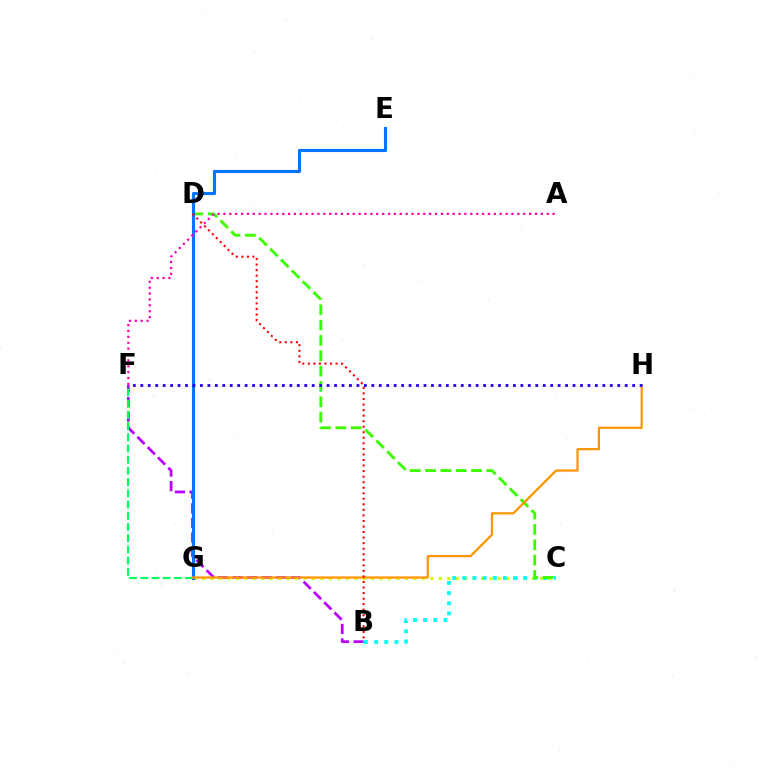{('B', 'F'): [{'color': '#b900ff', 'line_style': 'dashed', 'thickness': 1.98}], ('C', 'G'): [{'color': '#d1ff00', 'line_style': 'dotted', 'thickness': 2.3}], ('F', 'G'): [{'color': '#00ff5c', 'line_style': 'dashed', 'thickness': 1.52}], ('B', 'C'): [{'color': '#00fff6', 'line_style': 'dotted', 'thickness': 2.76}], ('C', 'D'): [{'color': '#3dff00', 'line_style': 'dashed', 'thickness': 2.08}], ('E', 'G'): [{'color': '#0074ff', 'line_style': 'solid', 'thickness': 2.24}], ('A', 'F'): [{'color': '#ff00ac', 'line_style': 'dotted', 'thickness': 1.6}], ('G', 'H'): [{'color': '#ff9400', 'line_style': 'solid', 'thickness': 1.6}], ('B', 'D'): [{'color': '#ff0000', 'line_style': 'dotted', 'thickness': 1.51}], ('F', 'H'): [{'color': '#2500ff', 'line_style': 'dotted', 'thickness': 2.02}]}